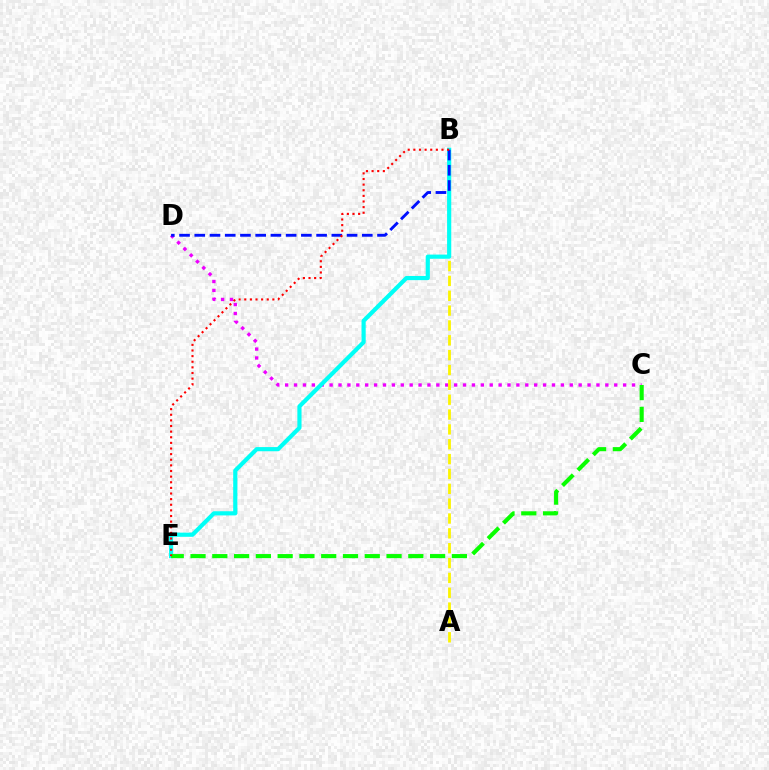{('C', 'D'): [{'color': '#ee00ff', 'line_style': 'dotted', 'thickness': 2.42}], ('A', 'B'): [{'color': '#fcf500', 'line_style': 'dashed', 'thickness': 2.02}], ('B', 'E'): [{'color': '#00fff6', 'line_style': 'solid', 'thickness': 3.0}, {'color': '#ff0000', 'line_style': 'dotted', 'thickness': 1.53}], ('B', 'D'): [{'color': '#0010ff', 'line_style': 'dashed', 'thickness': 2.07}], ('C', 'E'): [{'color': '#08ff00', 'line_style': 'dashed', 'thickness': 2.96}]}